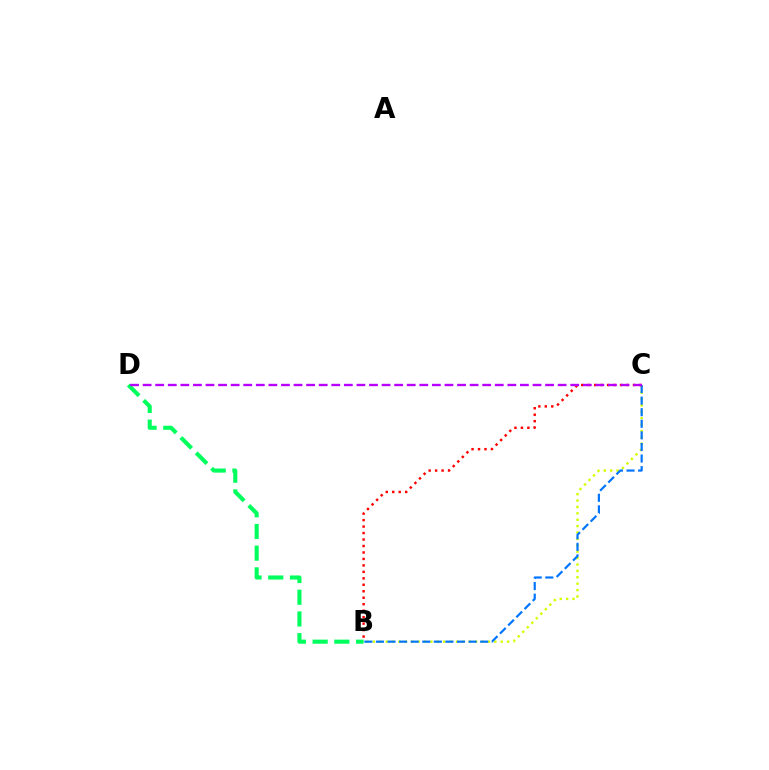{('B', 'C'): [{'color': '#d1ff00', 'line_style': 'dotted', 'thickness': 1.74}, {'color': '#0074ff', 'line_style': 'dashed', 'thickness': 1.57}, {'color': '#ff0000', 'line_style': 'dotted', 'thickness': 1.76}], ('B', 'D'): [{'color': '#00ff5c', 'line_style': 'dashed', 'thickness': 2.95}], ('C', 'D'): [{'color': '#b900ff', 'line_style': 'dashed', 'thickness': 1.71}]}